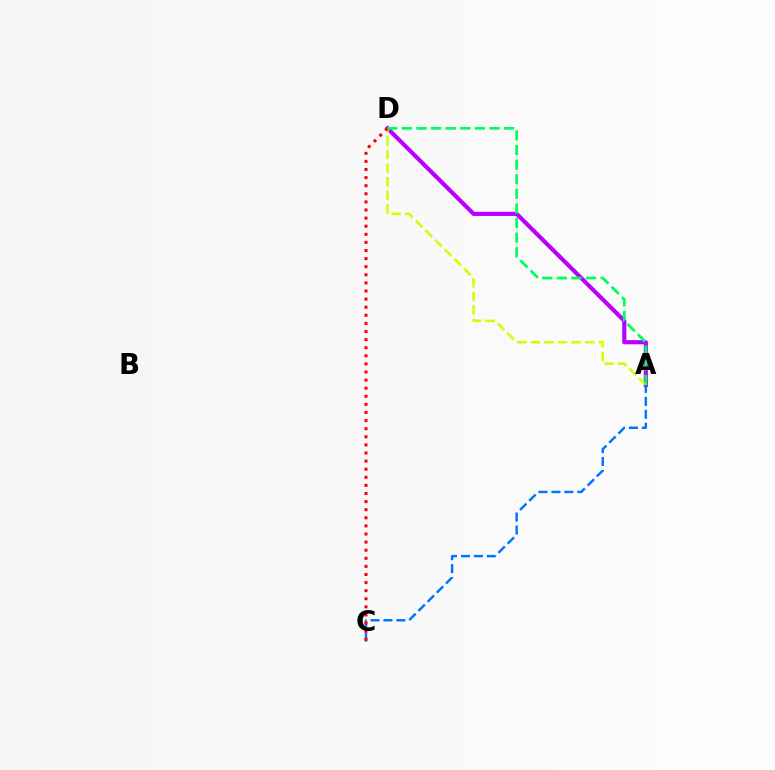{('A', 'D'): [{'color': '#b900ff', 'line_style': 'solid', 'thickness': 2.99}, {'color': '#d1ff00', 'line_style': 'dashed', 'thickness': 1.85}, {'color': '#00ff5c', 'line_style': 'dashed', 'thickness': 1.98}], ('A', 'C'): [{'color': '#0074ff', 'line_style': 'dashed', 'thickness': 1.76}], ('C', 'D'): [{'color': '#ff0000', 'line_style': 'dotted', 'thickness': 2.2}]}